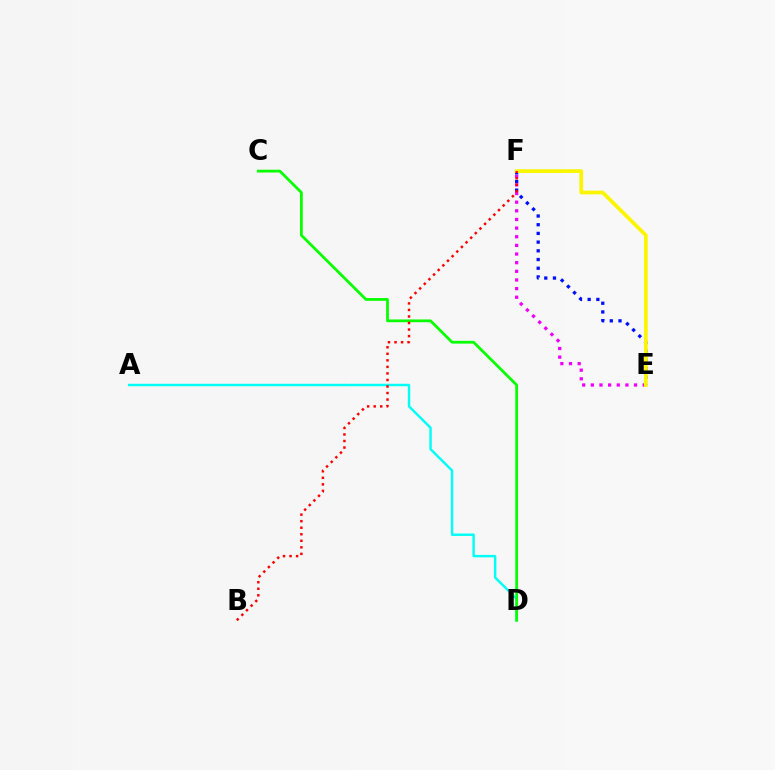{('A', 'D'): [{'color': '#00fff6', 'line_style': 'solid', 'thickness': 1.76}], ('C', 'D'): [{'color': '#08ff00', 'line_style': 'solid', 'thickness': 2.0}], ('E', 'F'): [{'color': '#ee00ff', 'line_style': 'dotted', 'thickness': 2.35}, {'color': '#0010ff', 'line_style': 'dotted', 'thickness': 2.36}, {'color': '#fcf500', 'line_style': 'solid', 'thickness': 2.66}], ('B', 'F'): [{'color': '#ff0000', 'line_style': 'dotted', 'thickness': 1.78}]}